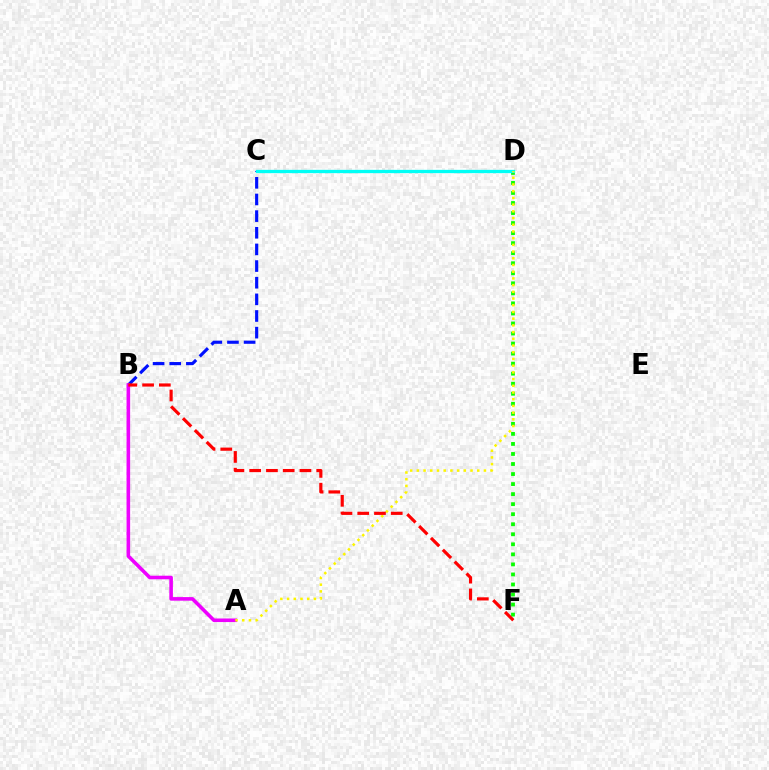{('B', 'C'): [{'color': '#0010ff', 'line_style': 'dashed', 'thickness': 2.26}], ('A', 'B'): [{'color': '#ee00ff', 'line_style': 'solid', 'thickness': 2.58}], ('D', 'F'): [{'color': '#08ff00', 'line_style': 'dotted', 'thickness': 2.73}], ('C', 'D'): [{'color': '#00fff6', 'line_style': 'solid', 'thickness': 2.38}], ('A', 'D'): [{'color': '#fcf500', 'line_style': 'dotted', 'thickness': 1.82}], ('B', 'F'): [{'color': '#ff0000', 'line_style': 'dashed', 'thickness': 2.28}]}